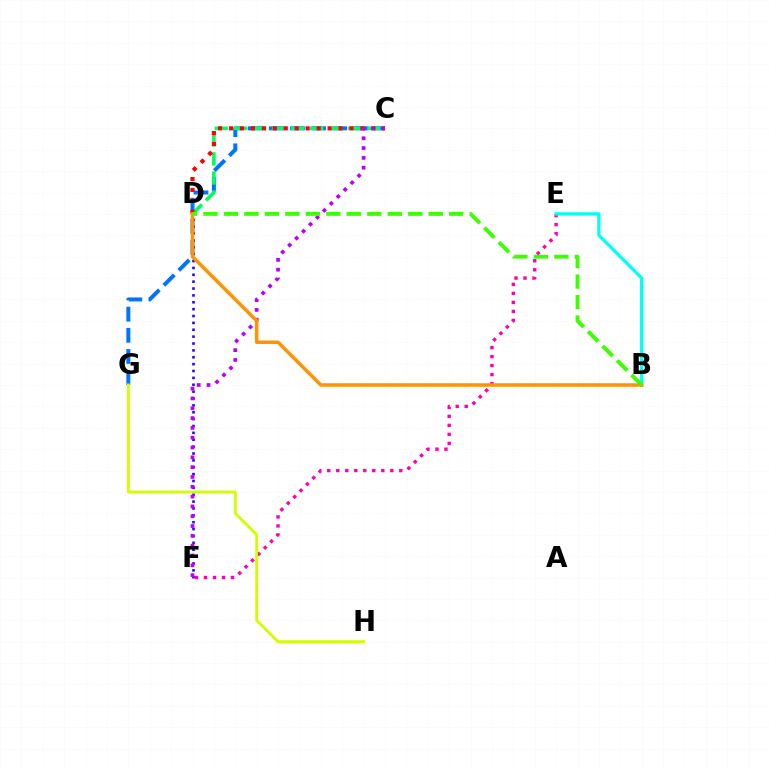{('C', 'G'): [{'color': '#0074ff', 'line_style': 'dashed', 'thickness': 2.87}], ('D', 'F'): [{'color': '#2500ff', 'line_style': 'dotted', 'thickness': 1.87}], ('E', 'F'): [{'color': '#ff00ac', 'line_style': 'dotted', 'thickness': 2.45}], ('C', 'D'): [{'color': '#00ff5c', 'line_style': 'dashed', 'thickness': 2.59}, {'color': '#ff0000', 'line_style': 'dotted', 'thickness': 2.97}], ('C', 'F'): [{'color': '#b900ff', 'line_style': 'dotted', 'thickness': 2.67}], ('B', 'E'): [{'color': '#00fff6', 'line_style': 'solid', 'thickness': 2.35}], ('B', 'D'): [{'color': '#ff9400', 'line_style': 'solid', 'thickness': 2.52}, {'color': '#3dff00', 'line_style': 'dashed', 'thickness': 2.78}], ('G', 'H'): [{'color': '#d1ff00', 'line_style': 'solid', 'thickness': 2.07}]}